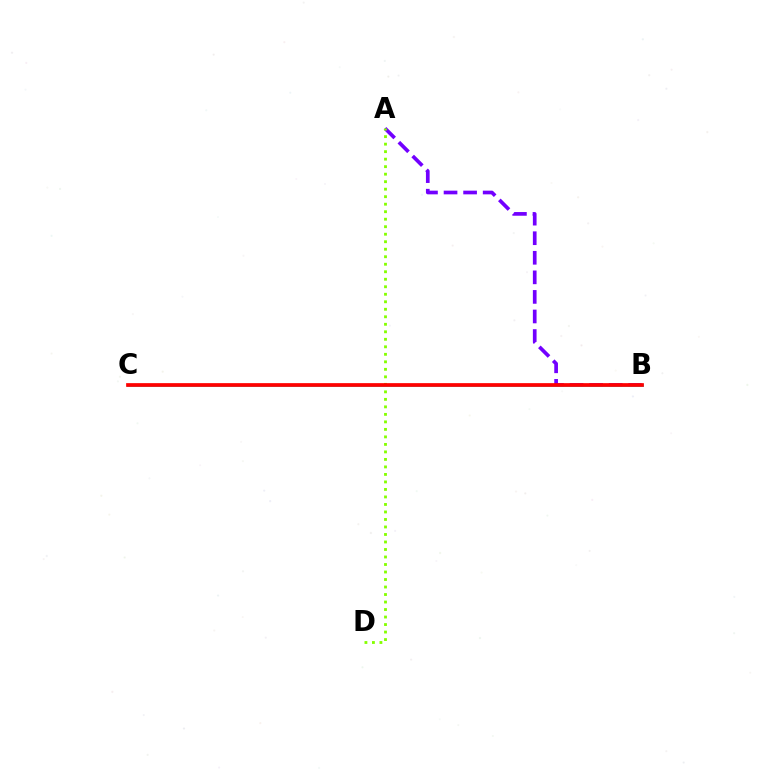{('A', 'B'): [{'color': '#7200ff', 'line_style': 'dashed', 'thickness': 2.66}], ('B', 'C'): [{'color': '#00fff6', 'line_style': 'solid', 'thickness': 2.0}, {'color': '#ff0000', 'line_style': 'solid', 'thickness': 2.68}], ('A', 'D'): [{'color': '#84ff00', 'line_style': 'dotted', 'thickness': 2.04}]}